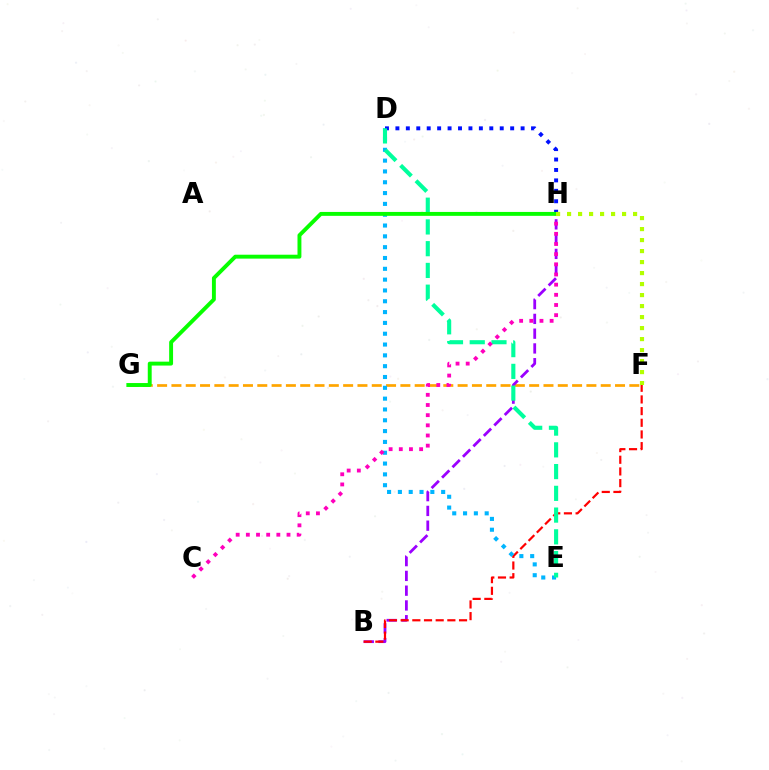{('F', 'G'): [{'color': '#ffa500', 'line_style': 'dashed', 'thickness': 1.94}], ('B', 'H'): [{'color': '#9b00ff', 'line_style': 'dashed', 'thickness': 2.01}], ('B', 'F'): [{'color': '#ff0000', 'line_style': 'dashed', 'thickness': 1.59}], ('D', 'E'): [{'color': '#00b5ff', 'line_style': 'dotted', 'thickness': 2.94}, {'color': '#00ff9d', 'line_style': 'dashed', 'thickness': 2.95}], ('D', 'H'): [{'color': '#0010ff', 'line_style': 'dotted', 'thickness': 2.83}], ('C', 'H'): [{'color': '#ff00bd', 'line_style': 'dotted', 'thickness': 2.76}], ('G', 'H'): [{'color': '#08ff00', 'line_style': 'solid', 'thickness': 2.81}], ('F', 'H'): [{'color': '#b3ff00', 'line_style': 'dotted', 'thickness': 2.99}]}